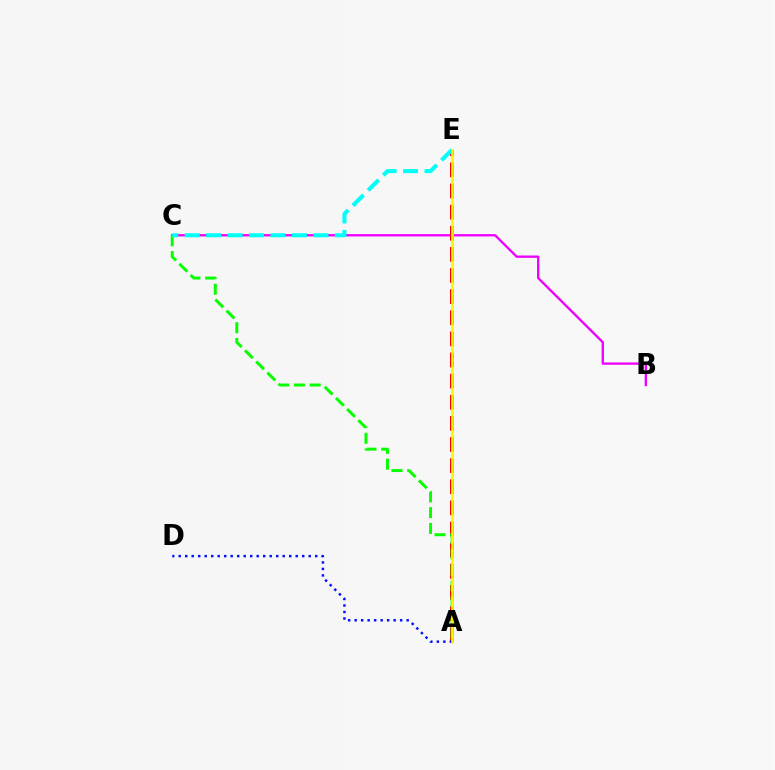{('B', 'C'): [{'color': '#ee00ff', 'line_style': 'solid', 'thickness': 1.68}], ('A', 'E'): [{'color': '#ff0000', 'line_style': 'dashed', 'thickness': 2.87}, {'color': '#fcf500', 'line_style': 'solid', 'thickness': 1.89}], ('A', 'C'): [{'color': '#08ff00', 'line_style': 'dashed', 'thickness': 2.15}], ('A', 'D'): [{'color': '#0010ff', 'line_style': 'dotted', 'thickness': 1.77}], ('C', 'E'): [{'color': '#00fff6', 'line_style': 'dashed', 'thickness': 2.91}]}